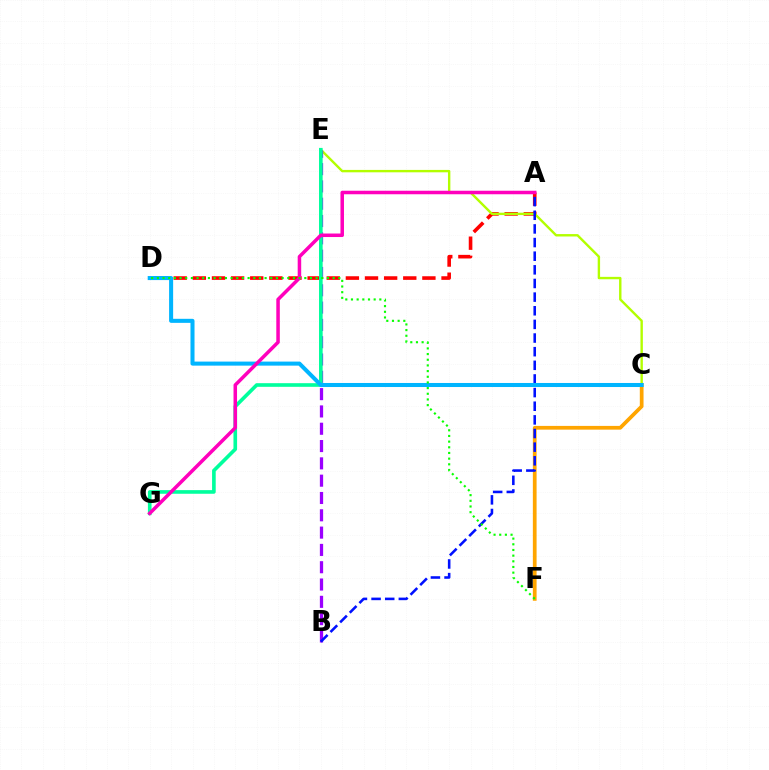{('A', 'D'): [{'color': '#ff0000', 'line_style': 'dashed', 'thickness': 2.6}], ('C', 'E'): [{'color': '#b3ff00', 'line_style': 'solid', 'thickness': 1.73}], ('C', 'F'): [{'color': '#ffa500', 'line_style': 'solid', 'thickness': 2.69}], ('B', 'E'): [{'color': '#9b00ff', 'line_style': 'dashed', 'thickness': 2.35}], ('A', 'B'): [{'color': '#0010ff', 'line_style': 'dashed', 'thickness': 1.85}], ('E', 'G'): [{'color': '#00ff9d', 'line_style': 'solid', 'thickness': 2.62}], ('C', 'D'): [{'color': '#00b5ff', 'line_style': 'solid', 'thickness': 2.91}], ('A', 'G'): [{'color': '#ff00bd', 'line_style': 'solid', 'thickness': 2.53}], ('D', 'F'): [{'color': '#08ff00', 'line_style': 'dotted', 'thickness': 1.54}]}